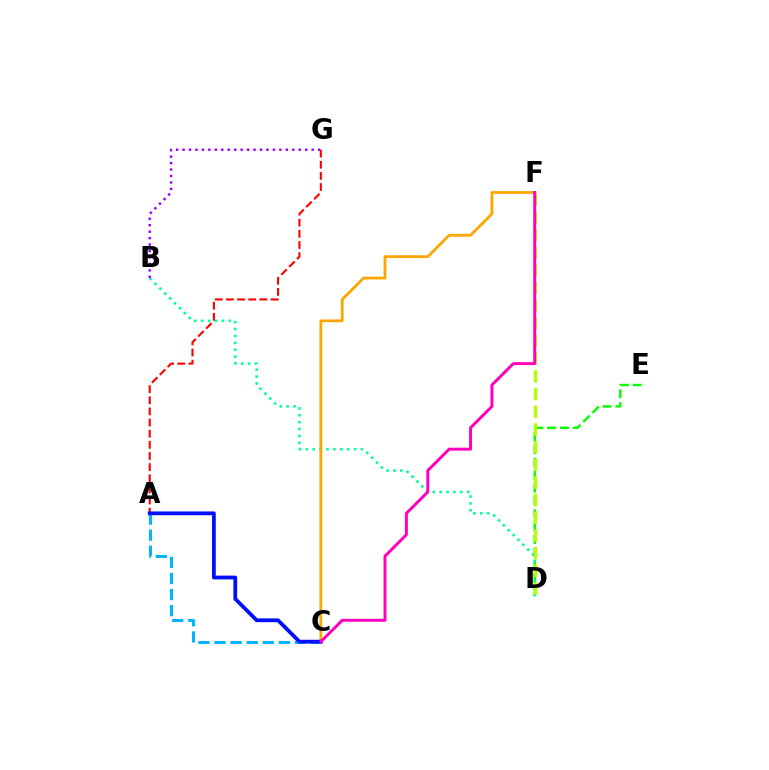{('A', 'C'): [{'color': '#00b5ff', 'line_style': 'dashed', 'thickness': 2.18}, {'color': '#0010ff', 'line_style': 'solid', 'thickness': 2.72}], ('D', 'E'): [{'color': '#08ff00', 'line_style': 'dashed', 'thickness': 1.75}], ('B', 'D'): [{'color': '#00ff9d', 'line_style': 'dotted', 'thickness': 1.87}], ('C', 'F'): [{'color': '#ffa500', 'line_style': 'solid', 'thickness': 2.0}, {'color': '#ff00bd', 'line_style': 'solid', 'thickness': 2.12}], ('B', 'G'): [{'color': '#9b00ff', 'line_style': 'dotted', 'thickness': 1.75}], ('A', 'G'): [{'color': '#ff0000', 'line_style': 'dashed', 'thickness': 1.51}], ('D', 'F'): [{'color': '#b3ff00', 'line_style': 'dashed', 'thickness': 2.4}]}